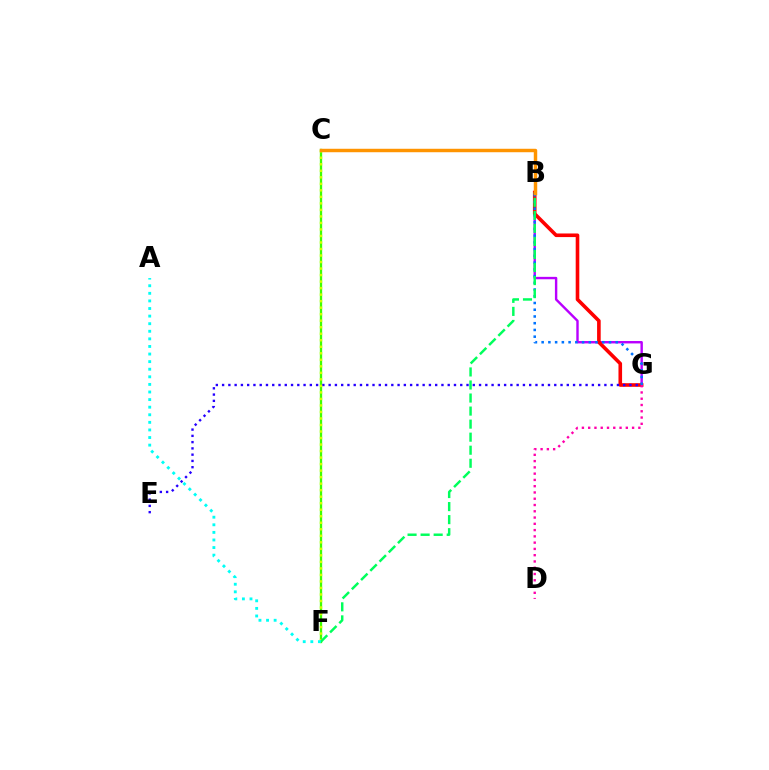{('B', 'G'): [{'color': '#b900ff', 'line_style': 'solid', 'thickness': 1.73}, {'color': '#ff0000', 'line_style': 'solid', 'thickness': 2.6}, {'color': '#0074ff', 'line_style': 'dotted', 'thickness': 1.83}], ('C', 'F'): [{'color': '#3dff00', 'line_style': 'solid', 'thickness': 1.67}, {'color': '#d1ff00', 'line_style': 'dotted', 'thickness': 1.77}], ('E', 'G'): [{'color': '#2500ff', 'line_style': 'dotted', 'thickness': 1.7}], ('B', 'F'): [{'color': '#00ff5c', 'line_style': 'dashed', 'thickness': 1.77}], ('B', 'C'): [{'color': '#ff9400', 'line_style': 'solid', 'thickness': 2.49}], ('A', 'F'): [{'color': '#00fff6', 'line_style': 'dotted', 'thickness': 2.06}], ('D', 'G'): [{'color': '#ff00ac', 'line_style': 'dotted', 'thickness': 1.7}]}